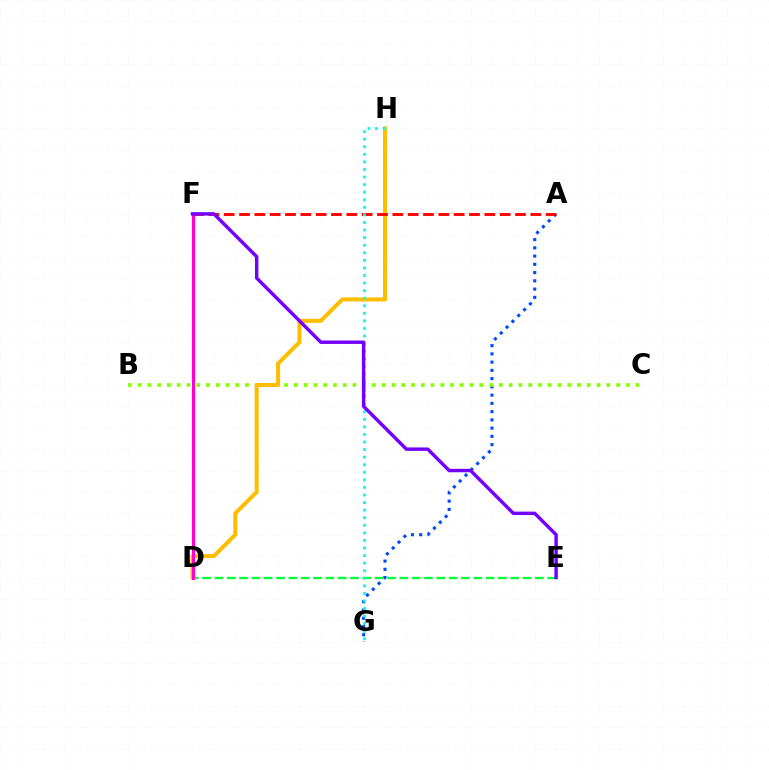{('A', 'G'): [{'color': '#004bff', 'line_style': 'dotted', 'thickness': 2.24}], ('D', 'E'): [{'color': '#00ff39', 'line_style': 'dashed', 'thickness': 1.67}], ('B', 'C'): [{'color': '#84ff00', 'line_style': 'dotted', 'thickness': 2.65}], ('D', 'H'): [{'color': '#ffbd00', 'line_style': 'solid', 'thickness': 2.9}], ('A', 'F'): [{'color': '#ff0000', 'line_style': 'dashed', 'thickness': 2.08}], ('D', 'F'): [{'color': '#ff00cf', 'line_style': 'solid', 'thickness': 2.26}], ('G', 'H'): [{'color': '#00fff6', 'line_style': 'dotted', 'thickness': 2.06}], ('E', 'F'): [{'color': '#7200ff', 'line_style': 'solid', 'thickness': 2.47}]}